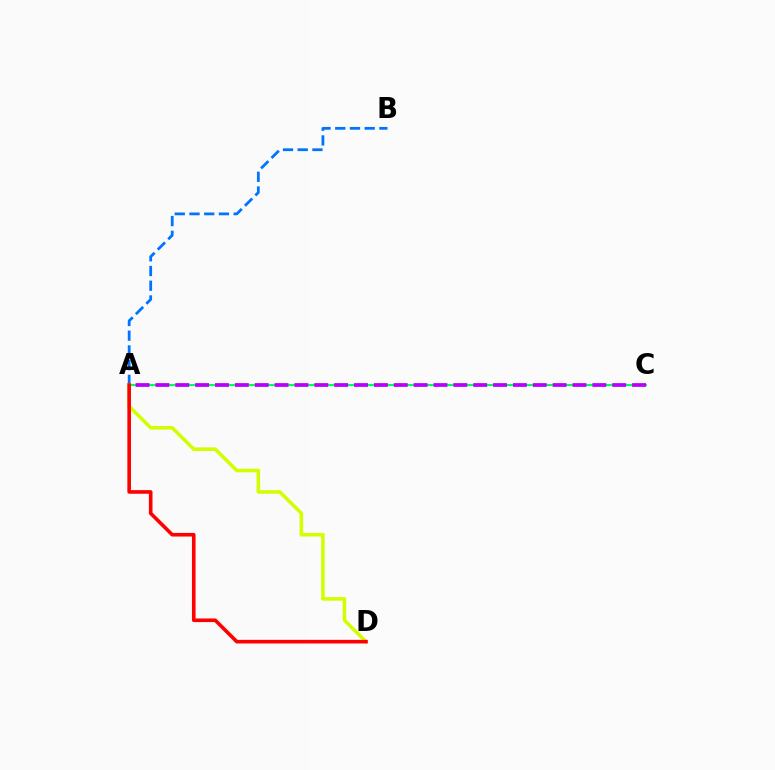{('A', 'C'): [{'color': '#00ff5c', 'line_style': 'solid', 'thickness': 1.51}, {'color': '#b900ff', 'line_style': 'dashed', 'thickness': 2.7}], ('A', 'B'): [{'color': '#0074ff', 'line_style': 'dashed', 'thickness': 2.0}], ('A', 'D'): [{'color': '#d1ff00', 'line_style': 'solid', 'thickness': 2.56}, {'color': '#ff0000', 'line_style': 'solid', 'thickness': 2.6}]}